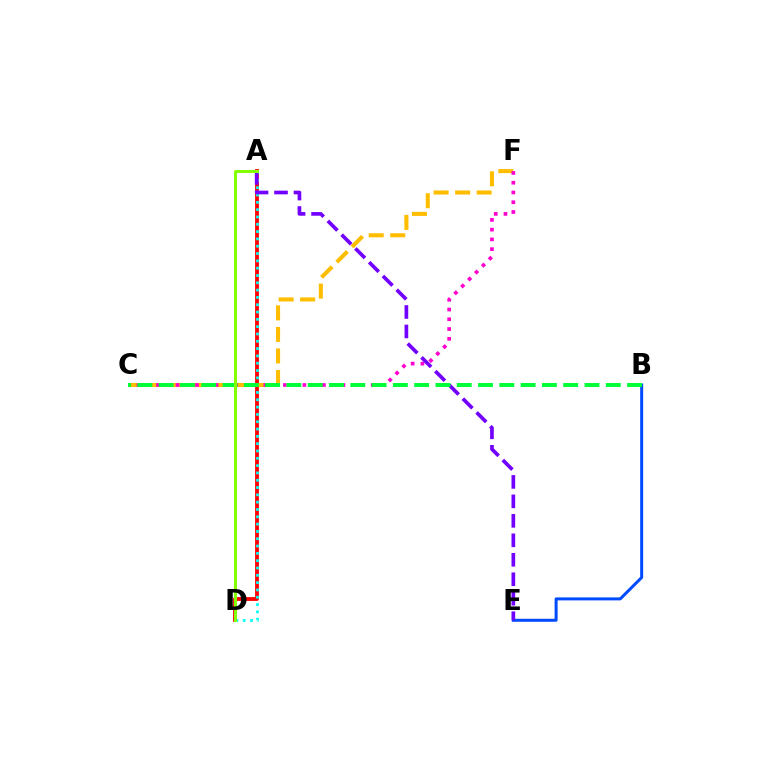{('A', 'D'): [{'color': '#ff0000', 'line_style': 'solid', 'thickness': 2.75}, {'color': '#00fff6', 'line_style': 'dotted', 'thickness': 1.99}, {'color': '#84ff00', 'line_style': 'solid', 'thickness': 2.17}], ('B', 'E'): [{'color': '#004bff', 'line_style': 'solid', 'thickness': 2.16}], ('C', 'F'): [{'color': '#ffbd00', 'line_style': 'dashed', 'thickness': 2.92}, {'color': '#ff00cf', 'line_style': 'dotted', 'thickness': 2.65}], ('A', 'E'): [{'color': '#7200ff', 'line_style': 'dashed', 'thickness': 2.65}], ('B', 'C'): [{'color': '#00ff39', 'line_style': 'dashed', 'thickness': 2.89}]}